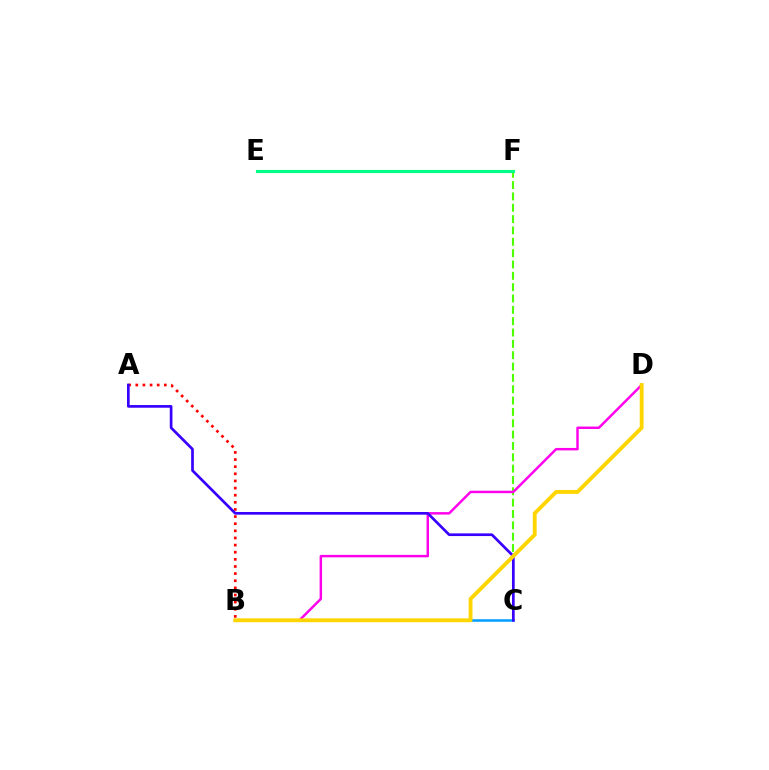{('C', 'F'): [{'color': '#4fff00', 'line_style': 'dashed', 'thickness': 1.54}], ('B', 'D'): [{'color': '#ff00ed', 'line_style': 'solid', 'thickness': 1.77}, {'color': '#ffd500', 'line_style': 'solid', 'thickness': 2.78}], ('B', 'C'): [{'color': '#009eff', 'line_style': 'solid', 'thickness': 1.8}], ('E', 'F'): [{'color': '#00ff86', 'line_style': 'solid', 'thickness': 2.25}], ('A', 'B'): [{'color': '#ff0000', 'line_style': 'dotted', 'thickness': 1.94}], ('A', 'C'): [{'color': '#3700ff', 'line_style': 'solid', 'thickness': 1.93}]}